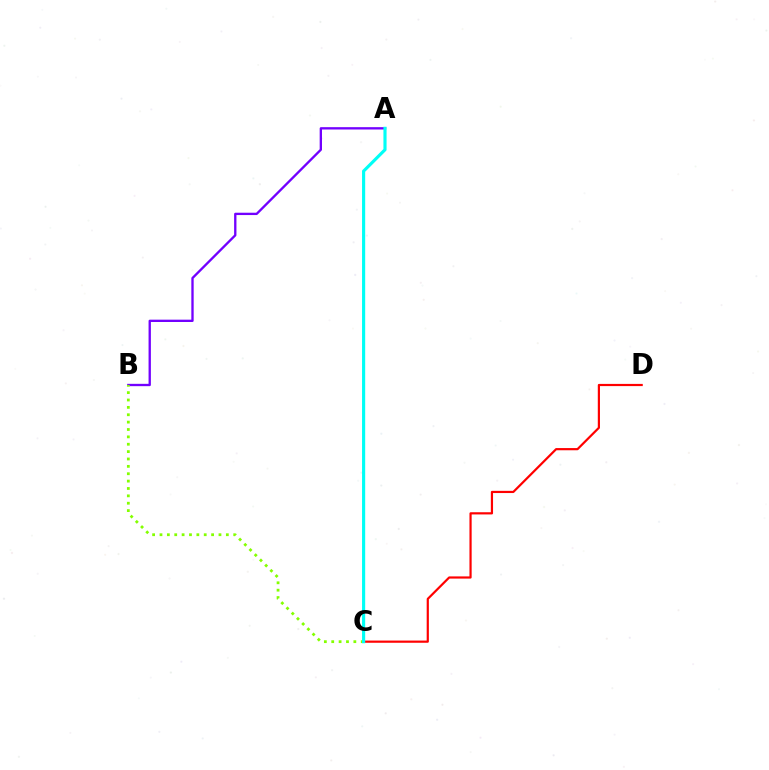{('C', 'D'): [{'color': '#ff0000', 'line_style': 'solid', 'thickness': 1.58}], ('A', 'B'): [{'color': '#7200ff', 'line_style': 'solid', 'thickness': 1.68}], ('B', 'C'): [{'color': '#84ff00', 'line_style': 'dotted', 'thickness': 2.0}], ('A', 'C'): [{'color': '#00fff6', 'line_style': 'solid', 'thickness': 2.26}]}